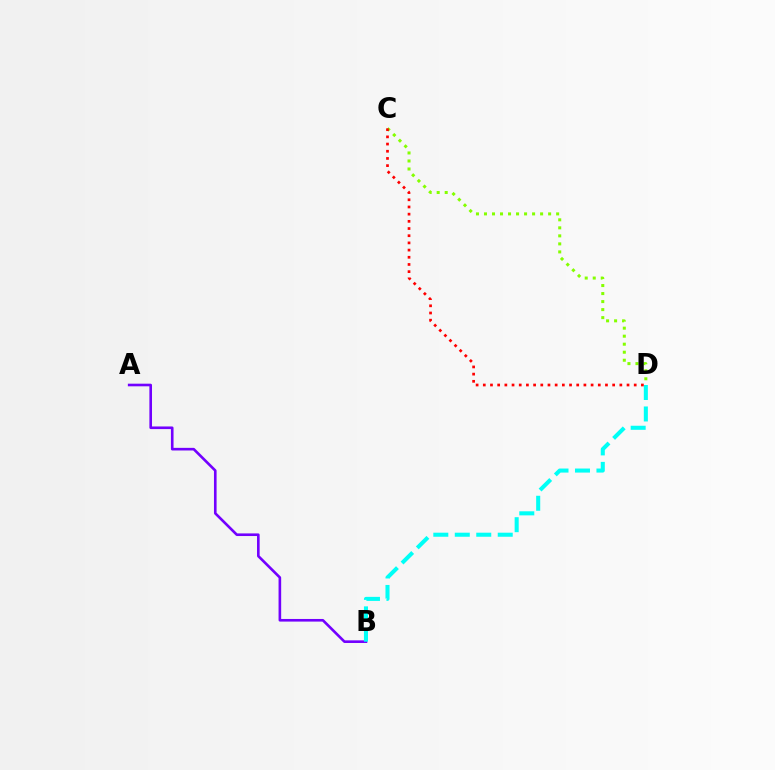{('A', 'B'): [{'color': '#7200ff', 'line_style': 'solid', 'thickness': 1.89}], ('C', 'D'): [{'color': '#84ff00', 'line_style': 'dotted', 'thickness': 2.18}, {'color': '#ff0000', 'line_style': 'dotted', 'thickness': 1.95}], ('B', 'D'): [{'color': '#00fff6', 'line_style': 'dashed', 'thickness': 2.92}]}